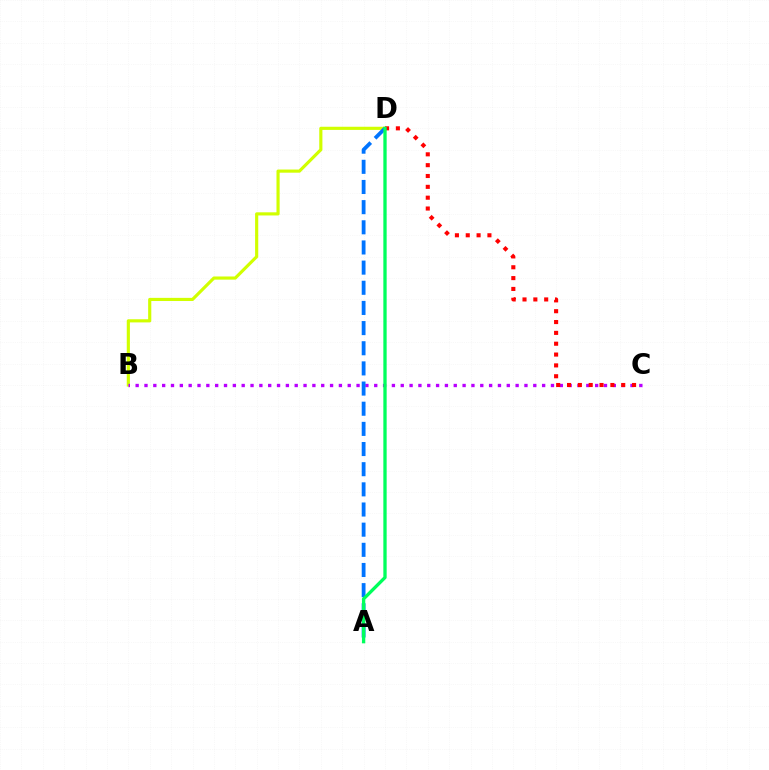{('B', 'D'): [{'color': '#d1ff00', 'line_style': 'solid', 'thickness': 2.27}], ('B', 'C'): [{'color': '#b900ff', 'line_style': 'dotted', 'thickness': 2.4}], ('A', 'D'): [{'color': '#0074ff', 'line_style': 'dashed', 'thickness': 2.74}, {'color': '#00ff5c', 'line_style': 'solid', 'thickness': 2.39}], ('C', 'D'): [{'color': '#ff0000', 'line_style': 'dotted', 'thickness': 2.95}]}